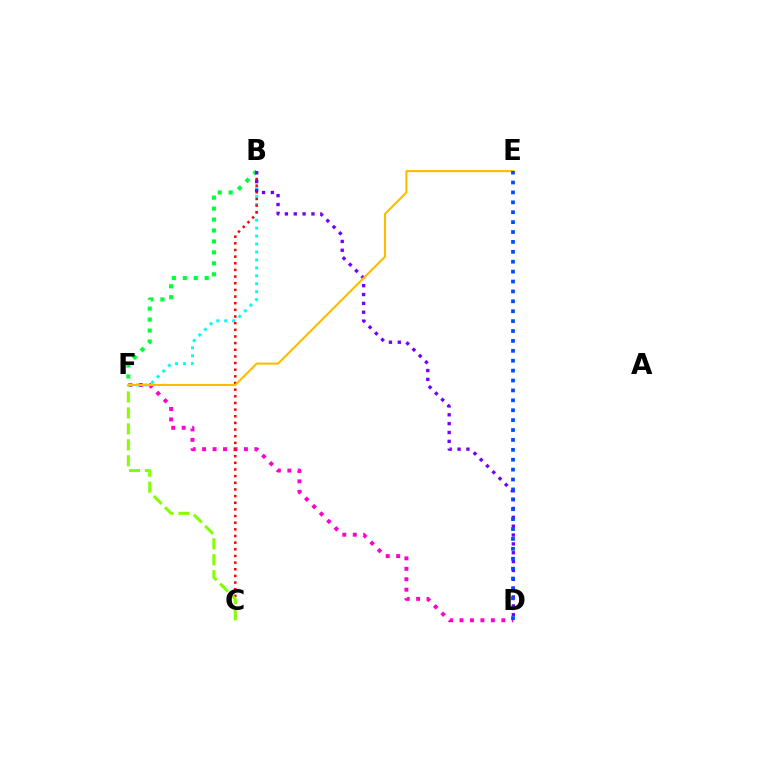{('D', 'F'): [{'color': '#ff00cf', 'line_style': 'dotted', 'thickness': 2.84}], ('B', 'F'): [{'color': '#00fff6', 'line_style': 'dotted', 'thickness': 2.16}, {'color': '#00ff39', 'line_style': 'dotted', 'thickness': 2.97}], ('B', 'C'): [{'color': '#ff0000', 'line_style': 'dotted', 'thickness': 1.81}], ('C', 'F'): [{'color': '#84ff00', 'line_style': 'dashed', 'thickness': 2.17}], ('B', 'D'): [{'color': '#7200ff', 'line_style': 'dotted', 'thickness': 2.41}], ('E', 'F'): [{'color': '#ffbd00', 'line_style': 'solid', 'thickness': 1.52}], ('D', 'E'): [{'color': '#004bff', 'line_style': 'dotted', 'thickness': 2.69}]}